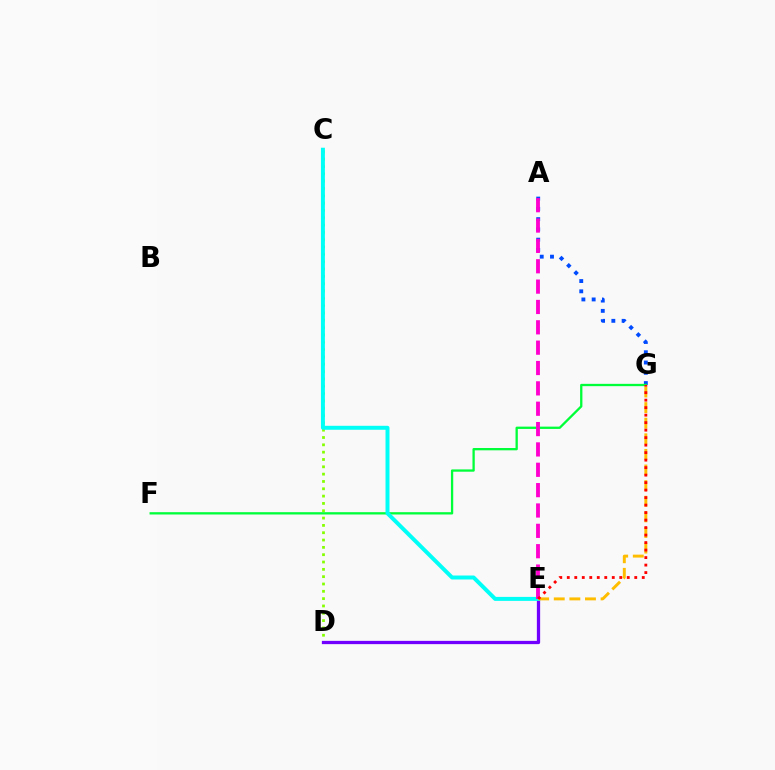{('C', 'D'): [{'color': '#84ff00', 'line_style': 'dotted', 'thickness': 1.99}], ('D', 'E'): [{'color': '#7200ff', 'line_style': 'solid', 'thickness': 2.35}], ('A', 'G'): [{'color': '#004bff', 'line_style': 'dotted', 'thickness': 2.79}], ('F', 'G'): [{'color': '#00ff39', 'line_style': 'solid', 'thickness': 1.66}], ('C', 'E'): [{'color': '#00fff6', 'line_style': 'solid', 'thickness': 2.86}], ('E', 'G'): [{'color': '#ffbd00', 'line_style': 'dashed', 'thickness': 2.12}, {'color': '#ff0000', 'line_style': 'dotted', 'thickness': 2.04}], ('A', 'E'): [{'color': '#ff00cf', 'line_style': 'dashed', 'thickness': 2.76}]}